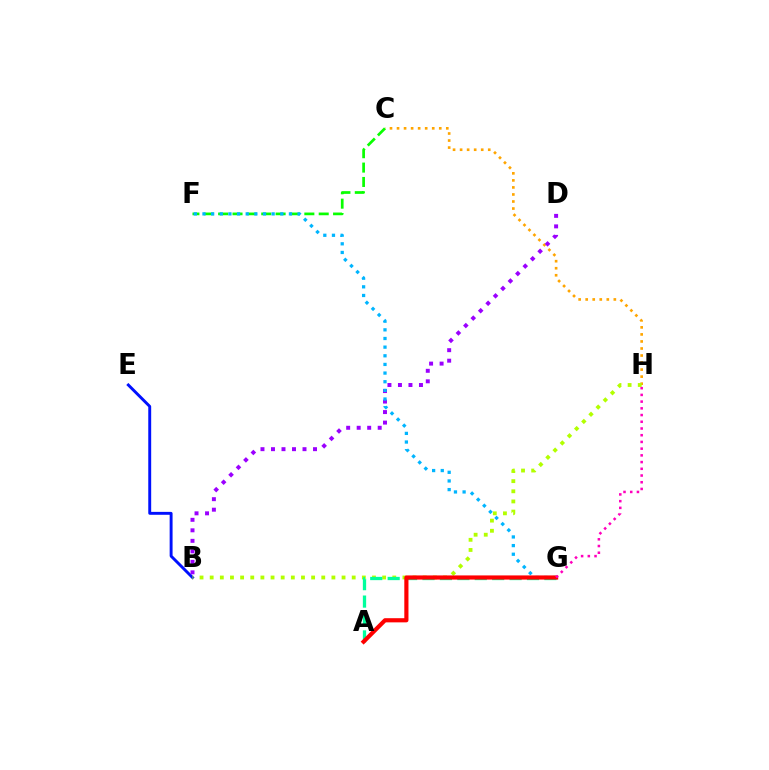{('B', 'E'): [{'color': '#0010ff', 'line_style': 'solid', 'thickness': 2.1}], ('C', 'H'): [{'color': '#ffa500', 'line_style': 'dotted', 'thickness': 1.91}], ('B', 'D'): [{'color': '#9b00ff', 'line_style': 'dotted', 'thickness': 2.85}], ('C', 'F'): [{'color': '#08ff00', 'line_style': 'dashed', 'thickness': 1.95}], ('F', 'G'): [{'color': '#00b5ff', 'line_style': 'dotted', 'thickness': 2.35}], ('B', 'H'): [{'color': '#b3ff00', 'line_style': 'dotted', 'thickness': 2.76}], ('A', 'G'): [{'color': '#00ff9d', 'line_style': 'dashed', 'thickness': 2.37}, {'color': '#ff0000', 'line_style': 'solid', 'thickness': 3.0}], ('G', 'H'): [{'color': '#ff00bd', 'line_style': 'dotted', 'thickness': 1.83}]}